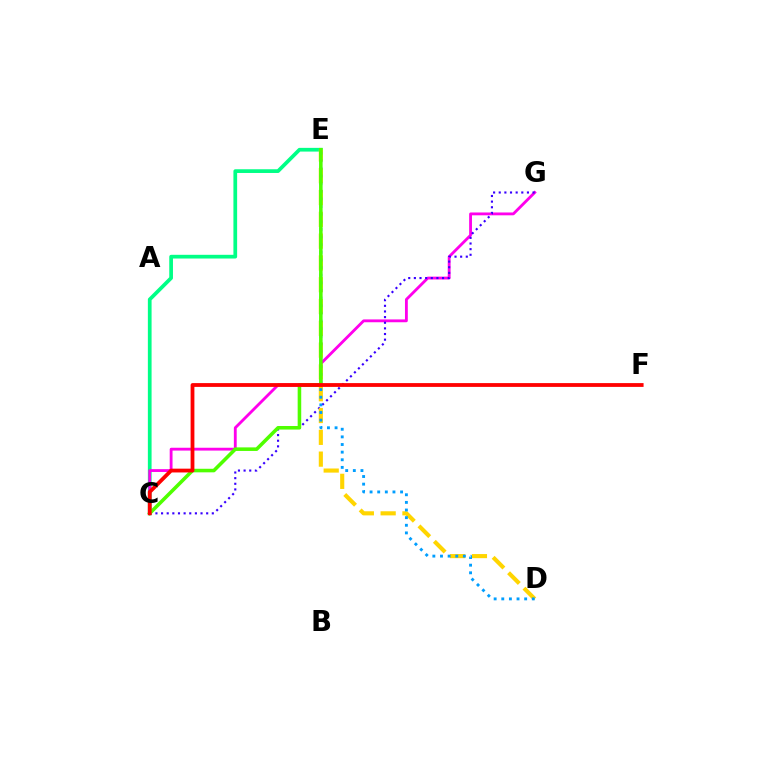{('C', 'E'): [{'color': '#00ff86', 'line_style': 'solid', 'thickness': 2.68}, {'color': '#4fff00', 'line_style': 'solid', 'thickness': 2.57}], ('C', 'G'): [{'color': '#ff00ed', 'line_style': 'solid', 'thickness': 2.04}, {'color': '#3700ff', 'line_style': 'dotted', 'thickness': 1.53}], ('D', 'E'): [{'color': '#ffd500', 'line_style': 'dashed', 'thickness': 2.96}, {'color': '#009eff', 'line_style': 'dotted', 'thickness': 2.07}], ('C', 'F'): [{'color': '#ff0000', 'line_style': 'solid', 'thickness': 2.74}]}